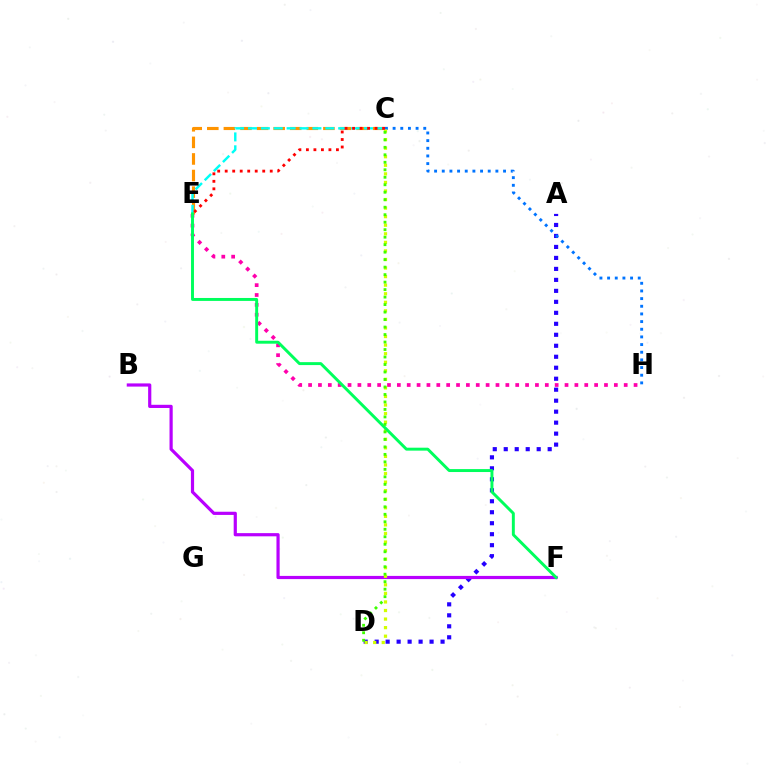{('A', 'D'): [{'color': '#2500ff', 'line_style': 'dotted', 'thickness': 2.98}], ('C', 'E'): [{'color': '#ff9400', 'line_style': 'dashed', 'thickness': 2.25}, {'color': '#00fff6', 'line_style': 'dashed', 'thickness': 1.75}, {'color': '#ff0000', 'line_style': 'dotted', 'thickness': 2.04}], ('C', 'H'): [{'color': '#0074ff', 'line_style': 'dotted', 'thickness': 2.08}], ('B', 'F'): [{'color': '#b900ff', 'line_style': 'solid', 'thickness': 2.3}], ('E', 'H'): [{'color': '#ff00ac', 'line_style': 'dotted', 'thickness': 2.68}], ('C', 'D'): [{'color': '#d1ff00', 'line_style': 'dotted', 'thickness': 2.33}, {'color': '#3dff00', 'line_style': 'dotted', 'thickness': 2.03}], ('E', 'F'): [{'color': '#00ff5c', 'line_style': 'solid', 'thickness': 2.12}]}